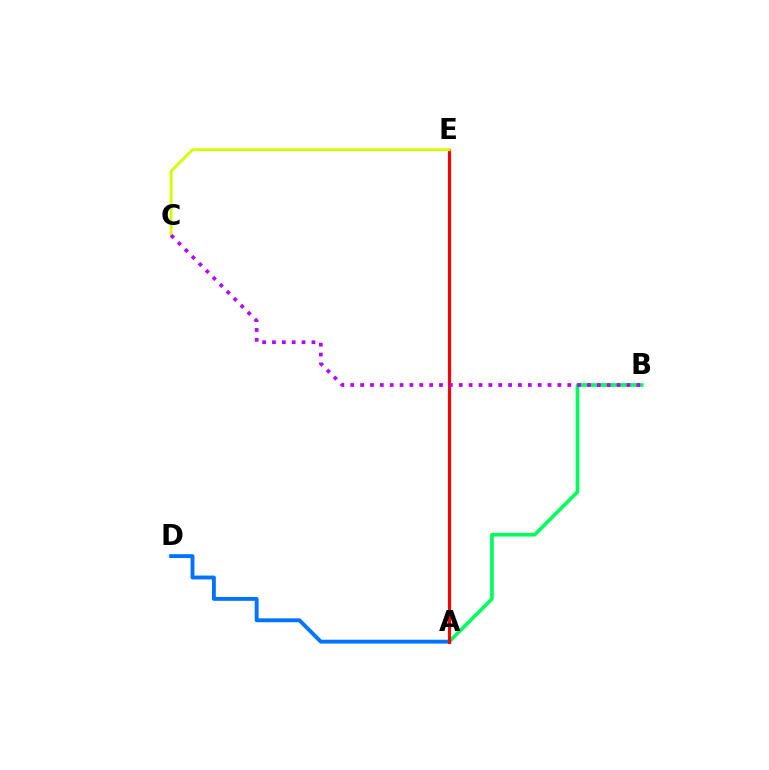{('A', 'B'): [{'color': '#00ff5c', 'line_style': 'solid', 'thickness': 2.65}], ('A', 'D'): [{'color': '#0074ff', 'line_style': 'solid', 'thickness': 2.79}], ('A', 'E'): [{'color': '#ff0000', 'line_style': 'solid', 'thickness': 2.26}], ('C', 'E'): [{'color': '#d1ff00', 'line_style': 'solid', 'thickness': 2.04}], ('B', 'C'): [{'color': '#b900ff', 'line_style': 'dotted', 'thickness': 2.68}]}